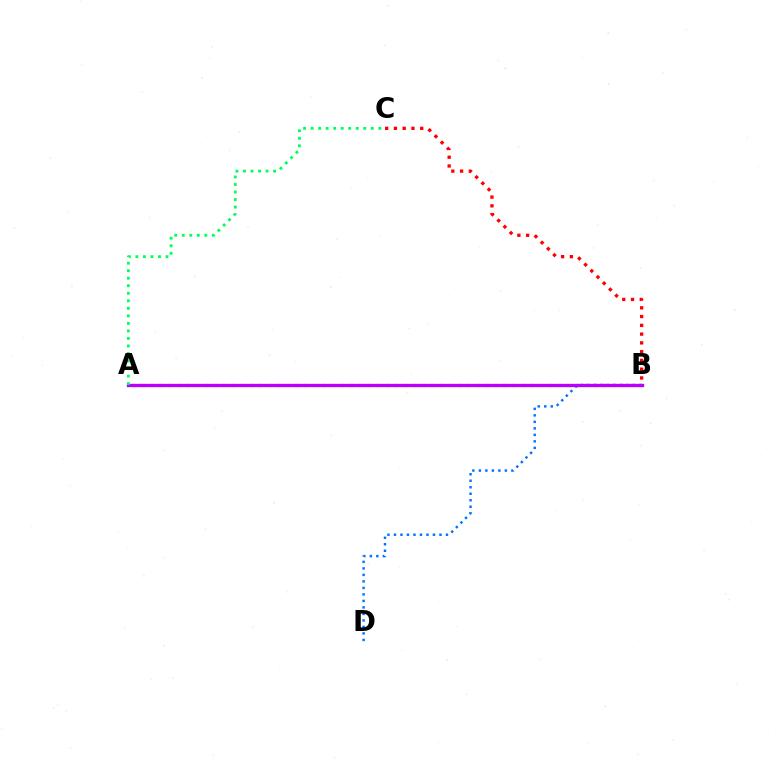{('A', 'B'): [{'color': '#d1ff00', 'line_style': 'dotted', 'thickness': 2.46}, {'color': '#b900ff', 'line_style': 'solid', 'thickness': 2.4}], ('B', 'D'): [{'color': '#0074ff', 'line_style': 'dotted', 'thickness': 1.77}], ('A', 'C'): [{'color': '#00ff5c', 'line_style': 'dotted', 'thickness': 2.04}], ('B', 'C'): [{'color': '#ff0000', 'line_style': 'dotted', 'thickness': 2.38}]}